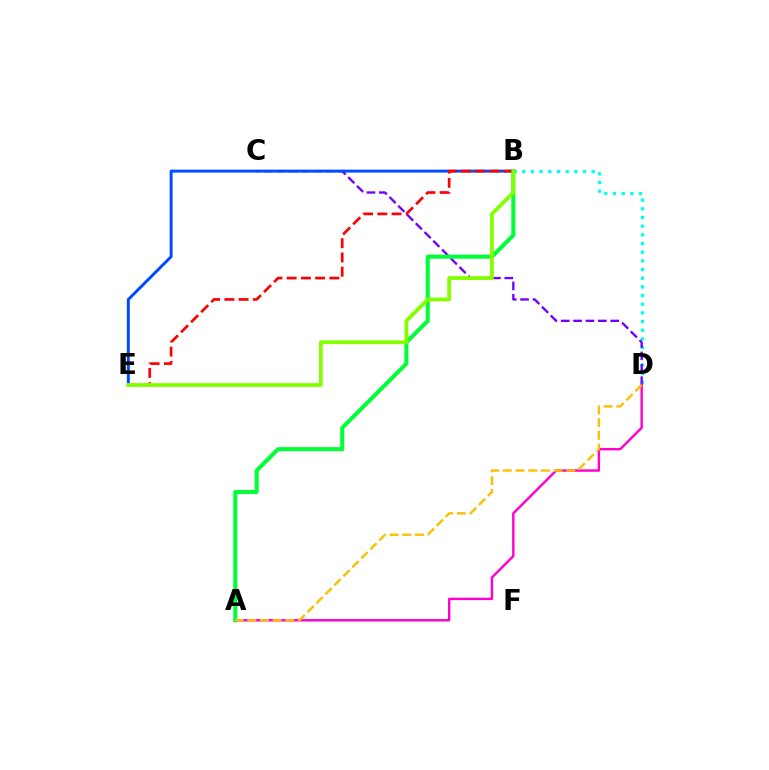{('B', 'D'): [{'color': '#00fff6', 'line_style': 'dotted', 'thickness': 2.36}], ('C', 'D'): [{'color': '#7200ff', 'line_style': 'dashed', 'thickness': 1.68}], ('A', 'D'): [{'color': '#ff00cf', 'line_style': 'solid', 'thickness': 1.74}, {'color': '#ffbd00', 'line_style': 'dashed', 'thickness': 1.72}], ('A', 'B'): [{'color': '#00ff39', 'line_style': 'solid', 'thickness': 2.92}], ('B', 'E'): [{'color': '#004bff', 'line_style': 'solid', 'thickness': 2.13}, {'color': '#ff0000', 'line_style': 'dashed', 'thickness': 1.93}, {'color': '#84ff00', 'line_style': 'solid', 'thickness': 2.73}]}